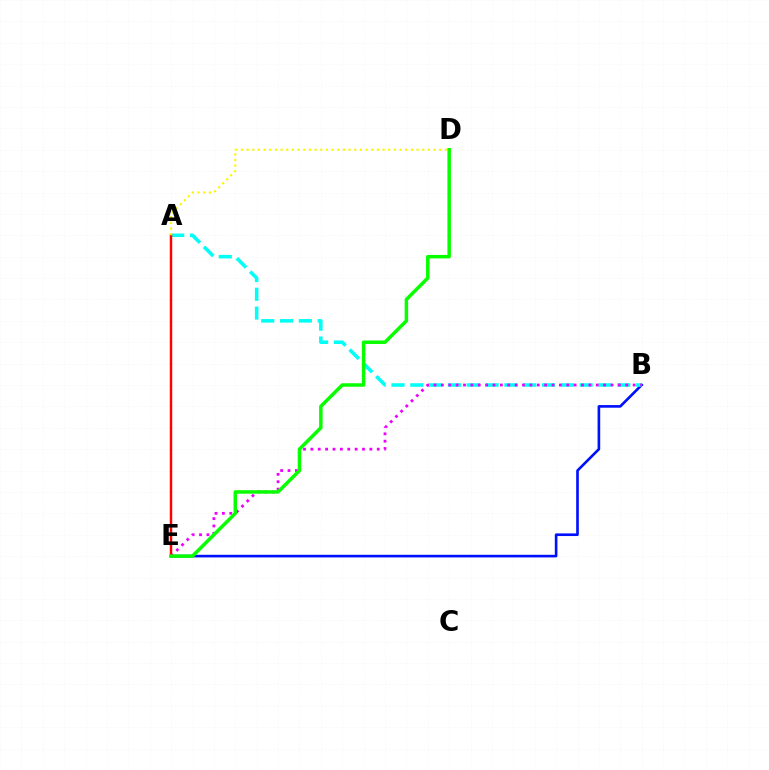{('B', 'E'): [{'color': '#0010ff', 'line_style': 'solid', 'thickness': 1.9}, {'color': '#ee00ff', 'line_style': 'dotted', 'thickness': 2.0}], ('A', 'B'): [{'color': '#00fff6', 'line_style': 'dashed', 'thickness': 2.56}], ('A', 'E'): [{'color': '#ff0000', 'line_style': 'solid', 'thickness': 1.78}], ('A', 'D'): [{'color': '#fcf500', 'line_style': 'dotted', 'thickness': 1.54}], ('D', 'E'): [{'color': '#08ff00', 'line_style': 'solid', 'thickness': 2.51}]}